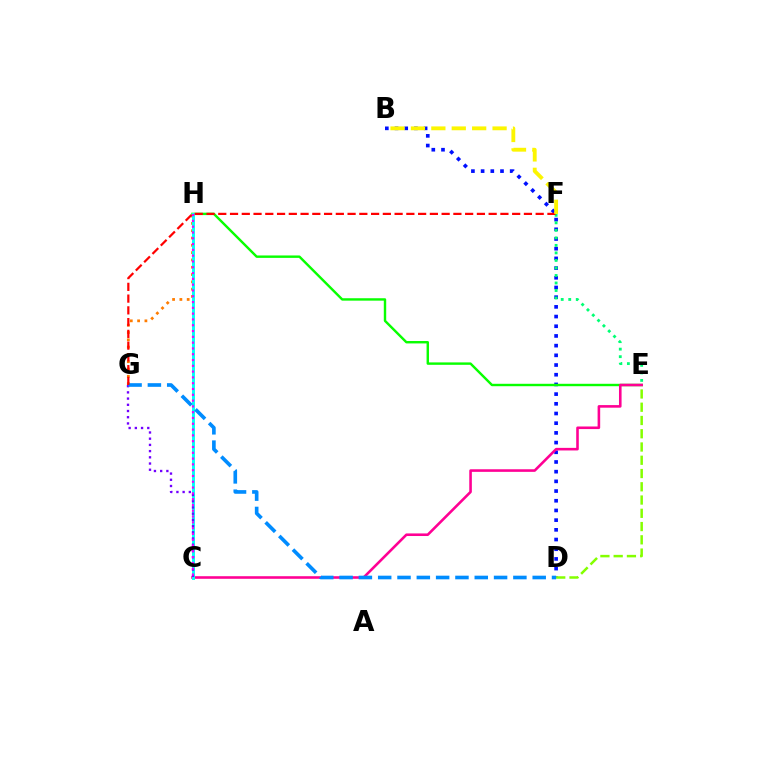{('B', 'D'): [{'color': '#0010ff', 'line_style': 'dotted', 'thickness': 2.63}], ('E', 'F'): [{'color': '#00ff74', 'line_style': 'dotted', 'thickness': 2.04}], ('D', 'E'): [{'color': '#84ff00', 'line_style': 'dashed', 'thickness': 1.8}], ('E', 'H'): [{'color': '#08ff00', 'line_style': 'solid', 'thickness': 1.74}], ('C', 'E'): [{'color': '#ff0094', 'line_style': 'solid', 'thickness': 1.86}], ('G', 'H'): [{'color': '#ff7c00', 'line_style': 'dotted', 'thickness': 1.98}], ('C', 'H'): [{'color': '#00fff6', 'line_style': 'solid', 'thickness': 2.11}, {'color': '#ee00ff', 'line_style': 'dotted', 'thickness': 1.58}], ('C', 'G'): [{'color': '#7200ff', 'line_style': 'dotted', 'thickness': 1.69}], ('D', 'G'): [{'color': '#008cff', 'line_style': 'dashed', 'thickness': 2.62}], ('F', 'G'): [{'color': '#ff0000', 'line_style': 'dashed', 'thickness': 1.6}], ('B', 'F'): [{'color': '#fcf500', 'line_style': 'dashed', 'thickness': 2.77}]}